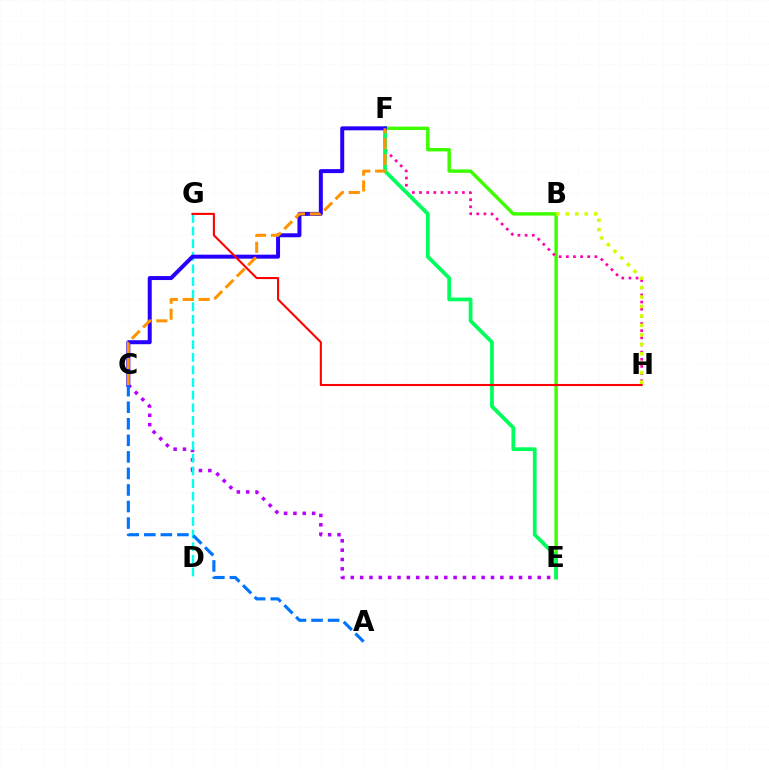{('C', 'E'): [{'color': '#b900ff', 'line_style': 'dotted', 'thickness': 2.54}], ('D', 'G'): [{'color': '#00fff6', 'line_style': 'dashed', 'thickness': 1.72}], ('E', 'F'): [{'color': '#3dff00', 'line_style': 'solid', 'thickness': 2.46}, {'color': '#00ff5c', 'line_style': 'solid', 'thickness': 2.7}], ('F', 'H'): [{'color': '#ff00ac', 'line_style': 'dotted', 'thickness': 1.94}], ('C', 'F'): [{'color': '#2500ff', 'line_style': 'solid', 'thickness': 2.87}, {'color': '#ff9400', 'line_style': 'dashed', 'thickness': 2.16}], ('B', 'H'): [{'color': '#d1ff00', 'line_style': 'dotted', 'thickness': 2.57}], ('A', 'C'): [{'color': '#0074ff', 'line_style': 'dashed', 'thickness': 2.25}], ('G', 'H'): [{'color': '#ff0000', 'line_style': 'solid', 'thickness': 1.51}]}